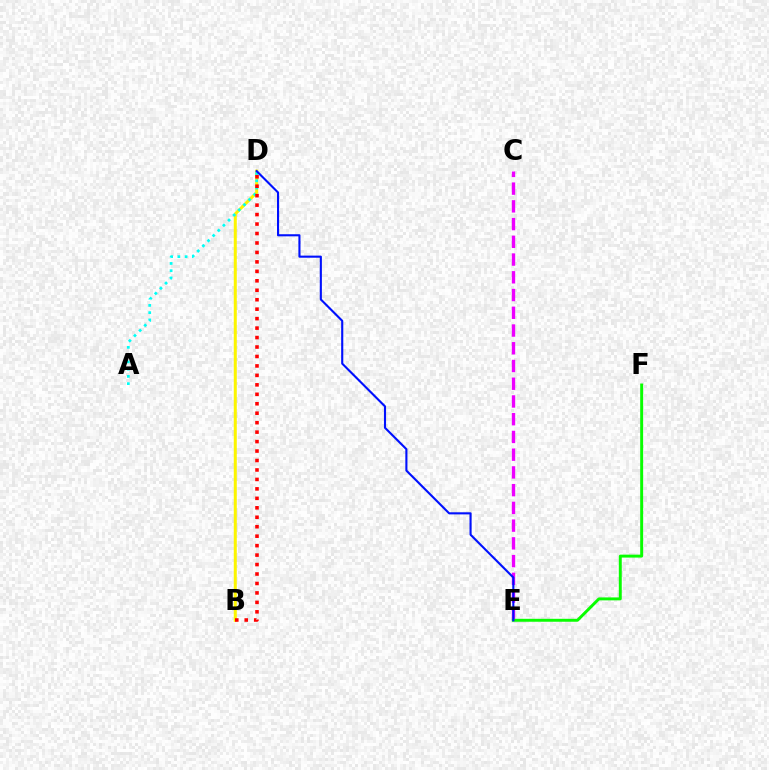{('B', 'D'): [{'color': '#fcf500', 'line_style': 'solid', 'thickness': 2.17}, {'color': '#ff0000', 'line_style': 'dotted', 'thickness': 2.57}], ('A', 'D'): [{'color': '#00fff6', 'line_style': 'dotted', 'thickness': 1.97}], ('C', 'E'): [{'color': '#ee00ff', 'line_style': 'dashed', 'thickness': 2.41}], ('E', 'F'): [{'color': '#08ff00', 'line_style': 'solid', 'thickness': 2.12}], ('D', 'E'): [{'color': '#0010ff', 'line_style': 'solid', 'thickness': 1.52}]}